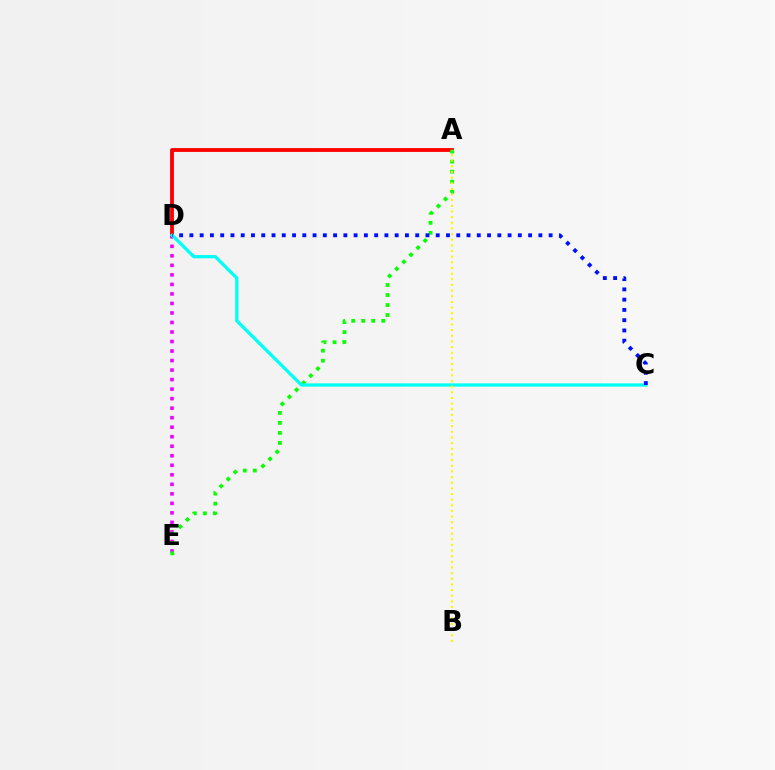{('A', 'D'): [{'color': '#ff0000', 'line_style': 'solid', 'thickness': 2.76}], ('D', 'E'): [{'color': '#ee00ff', 'line_style': 'dotted', 'thickness': 2.59}], ('A', 'E'): [{'color': '#08ff00', 'line_style': 'dotted', 'thickness': 2.72}], ('C', 'D'): [{'color': '#00fff6', 'line_style': 'solid', 'thickness': 2.35}, {'color': '#0010ff', 'line_style': 'dotted', 'thickness': 2.79}], ('A', 'B'): [{'color': '#fcf500', 'line_style': 'dotted', 'thickness': 1.54}]}